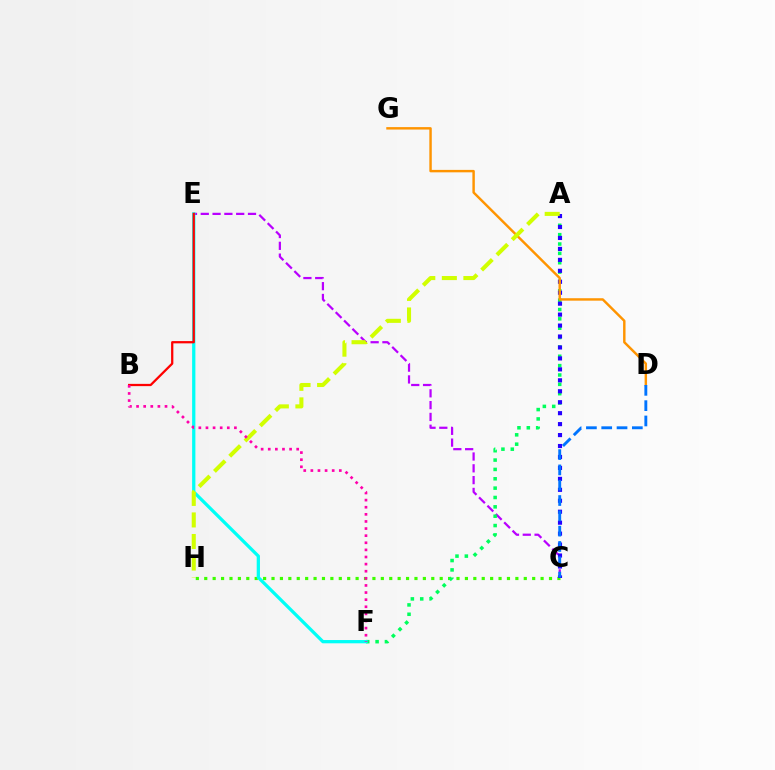{('C', 'H'): [{'color': '#3dff00', 'line_style': 'dotted', 'thickness': 2.28}], ('C', 'E'): [{'color': '#b900ff', 'line_style': 'dashed', 'thickness': 1.6}], ('A', 'F'): [{'color': '#00ff5c', 'line_style': 'dotted', 'thickness': 2.54}], ('A', 'C'): [{'color': '#2500ff', 'line_style': 'dotted', 'thickness': 2.98}], ('D', 'G'): [{'color': '#ff9400', 'line_style': 'solid', 'thickness': 1.76}], ('C', 'D'): [{'color': '#0074ff', 'line_style': 'dashed', 'thickness': 2.08}], ('E', 'F'): [{'color': '#00fff6', 'line_style': 'solid', 'thickness': 2.35}], ('B', 'E'): [{'color': '#ff0000', 'line_style': 'solid', 'thickness': 1.63}], ('A', 'H'): [{'color': '#d1ff00', 'line_style': 'dashed', 'thickness': 2.93}], ('B', 'F'): [{'color': '#ff00ac', 'line_style': 'dotted', 'thickness': 1.93}]}